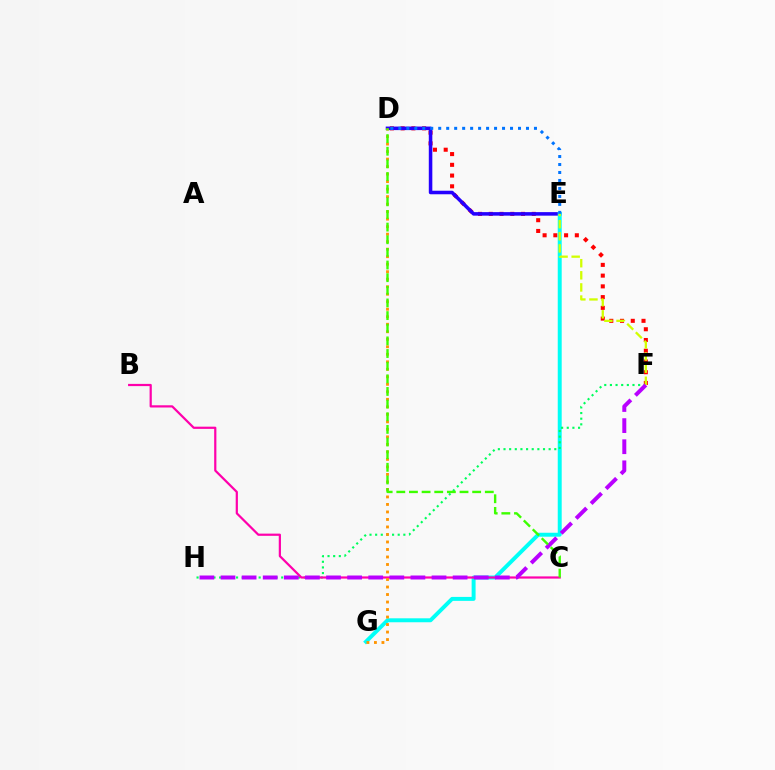{('D', 'F'): [{'color': '#ff0000', 'line_style': 'dotted', 'thickness': 2.92}], ('D', 'E'): [{'color': '#2500ff', 'line_style': 'solid', 'thickness': 2.55}, {'color': '#0074ff', 'line_style': 'dotted', 'thickness': 2.17}], ('E', 'G'): [{'color': '#00fff6', 'line_style': 'solid', 'thickness': 2.84}], ('F', 'H'): [{'color': '#00ff5c', 'line_style': 'dotted', 'thickness': 1.53}, {'color': '#b900ff', 'line_style': 'dashed', 'thickness': 2.87}], ('E', 'F'): [{'color': '#d1ff00', 'line_style': 'dashed', 'thickness': 1.65}], ('B', 'C'): [{'color': '#ff00ac', 'line_style': 'solid', 'thickness': 1.59}], ('D', 'G'): [{'color': '#ff9400', 'line_style': 'dotted', 'thickness': 2.04}], ('C', 'D'): [{'color': '#3dff00', 'line_style': 'dashed', 'thickness': 1.72}]}